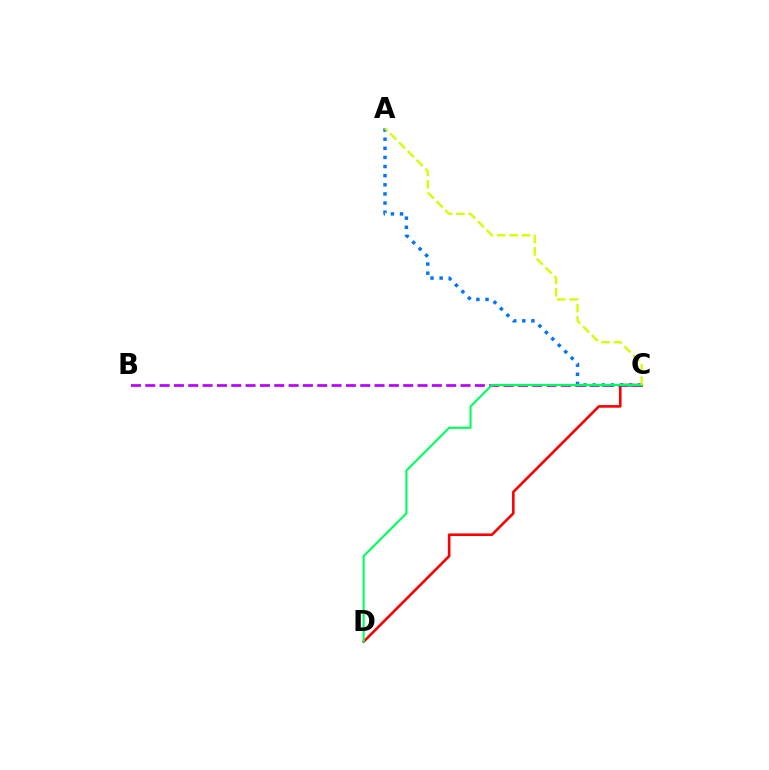{('B', 'C'): [{'color': '#b900ff', 'line_style': 'dashed', 'thickness': 1.95}], ('C', 'D'): [{'color': '#ff0000', 'line_style': 'solid', 'thickness': 1.87}, {'color': '#00ff5c', 'line_style': 'solid', 'thickness': 1.52}], ('A', 'C'): [{'color': '#0074ff', 'line_style': 'dotted', 'thickness': 2.48}, {'color': '#d1ff00', 'line_style': 'dashed', 'thickness': 1.69}]}